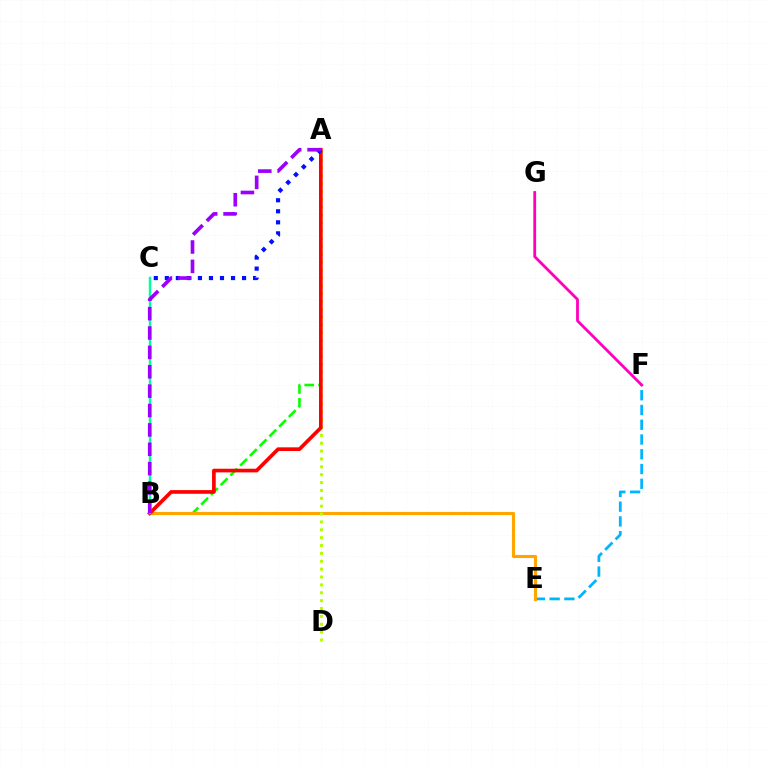{('A', 'B'): [{'color': '#08ff00', 'line_style': 'dashed', 'thickness': 1.87}, {'color': '#ff0000', 'line_style': 'solid', 'thickness': 2.64}, {'color': '#9b00ff', 'line_style': 'dashed', 'thickness': 2.63}], ('E', 'F'): [{'color': '#00b5ff', 'line_style': 'dashed', 'thickness': 2.0}], ('B', 'E'): [{'color': '#ffa500', 'line_style': 'solid', 'thickness': 2.24}], ('F', 'G'): [{'color': '#ff00bd', 'line_style': 'solid', 'thickness': 2.02}], ('A', 'D'): [{'color': '#b3ff00', 'line_style': 'dotted', 'thickness': 2.14}], ('B', 'C'): [{'color': '#00ff9d', 'line_style': 'solid', 'thickness': 1.79}], ('A', 'C'): [{'color': '#0010ff', 'line_style': 'dotted', 'thickness': 3.0}]}